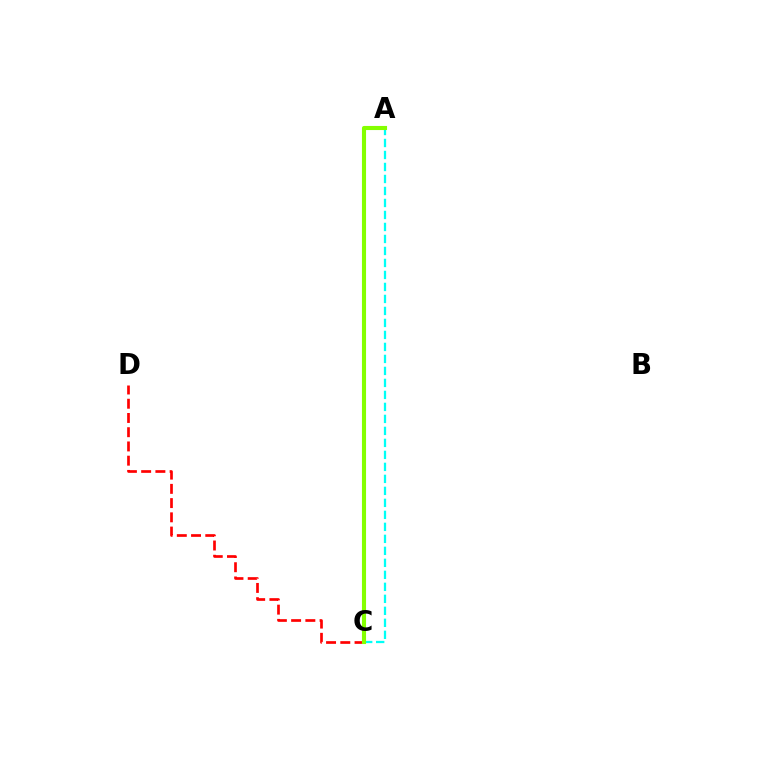{('C', 'D'): [{'color': '#ff0000', 'line_style': 'dashed', 'thickness': 1.93}], ('A', 'C'): [{'color': '#00fff6', 'line_style': 'dashed', 'thickness': 1.63}, {'color': '#7200ff', 'line_style': 'dotted', 'thickness': 1.91}, {'color': '#84ff00', 'line_style': 'solid', 'thickness': 2.96}]}